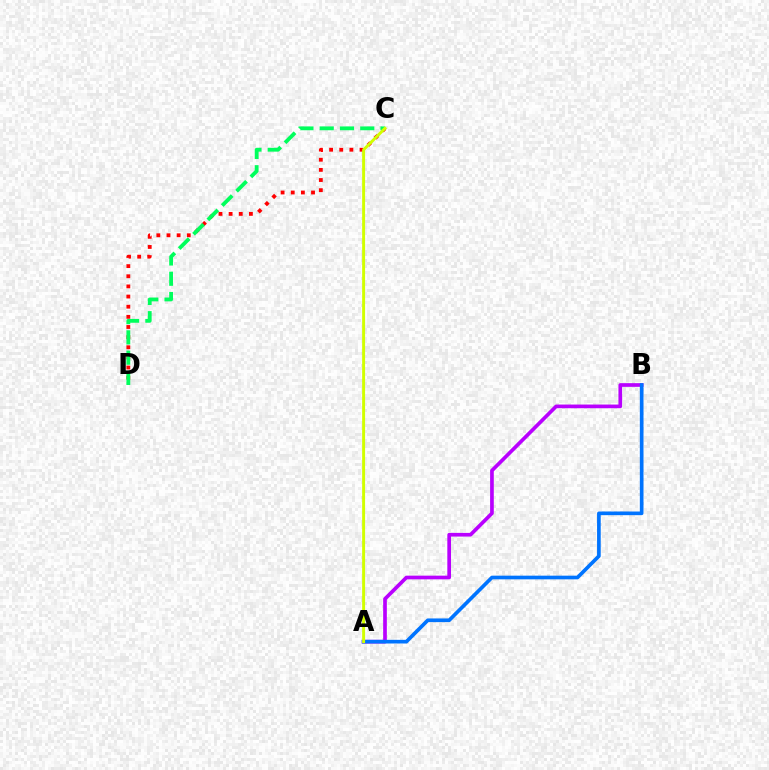{('C', 'D'): [{'color': '#ff0000', 'line_style': 'dotted', 'thickness': 2.76}, {'color': '#00ff5c', 'line_style': 'dashed', 'thickness': 2.75}], ('A', 'B'): [{'color': '#b900ff', 'line_style': 'solid', 'thickness': 2.65}, {'color': '#0074ff', 'line_style': 'solid', 'thickness': 2.64}], ('A', 'C'): [{'color': '#d1ff00', 'line_style': 'solid', 'thickness': 2.12}]}